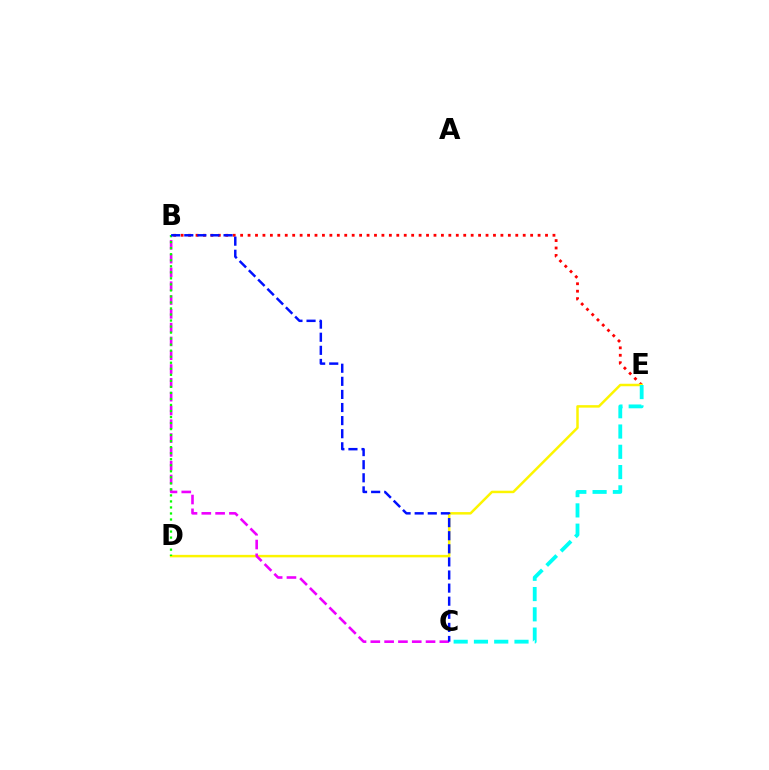{('B', 'E'): [{'color': '#ff0000', 'line_style': 'dotted', 'thickness': 2.02}], ('D', 'E'): [{'color': '#fcf500', 'line_style': 'solid', 'thickness': 1.79}], ('B', 'C'): [{'color': '#ee00ff', 'line_style': 'dashed', 'thickness': 1.88}, {'color': '#0010ff', 'line_style': 'dashed', 'thickness': 1.78}], ('C', 'E'): [{'color': '#00fff6', 'line_style': 'dashed', 'thickness': 2.75}], ('B', 'D'): [{'color': '#08ff00', 'line_style': 'dotted', 'thickness': 1.64}]}